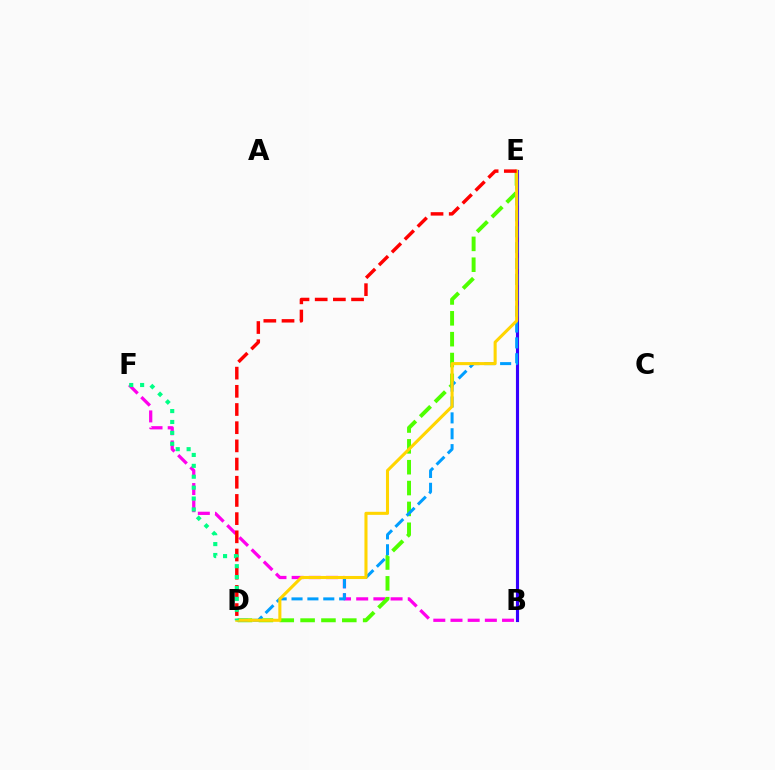{('B', 'F'): [{'color': '#ff00ed', 'line_style': 'dashed', 'thickness': 2.33}], ('D', 'E'): [{'color': '#4fff00', 'line_style': 'dashed', 'thickness': 2.83}, {'color': '#009eff', 'line_style': 'dashed', 'thickness': 2.16}, {'color': '#ffd500', 'line_style': 'solid', 'thickness': 2.21}, {'color': '#ff0000', 'line_style': 'dashed', 'thickness': 2.47}], ('B', 'E'): [{'color': '#3700ff', 'line_style': 'solid', 'thickness': 2.25}], ('D', 'F'): [{'color': '#00ff86', 'line_style': 'dotted', 'thickness': 2.96}]}